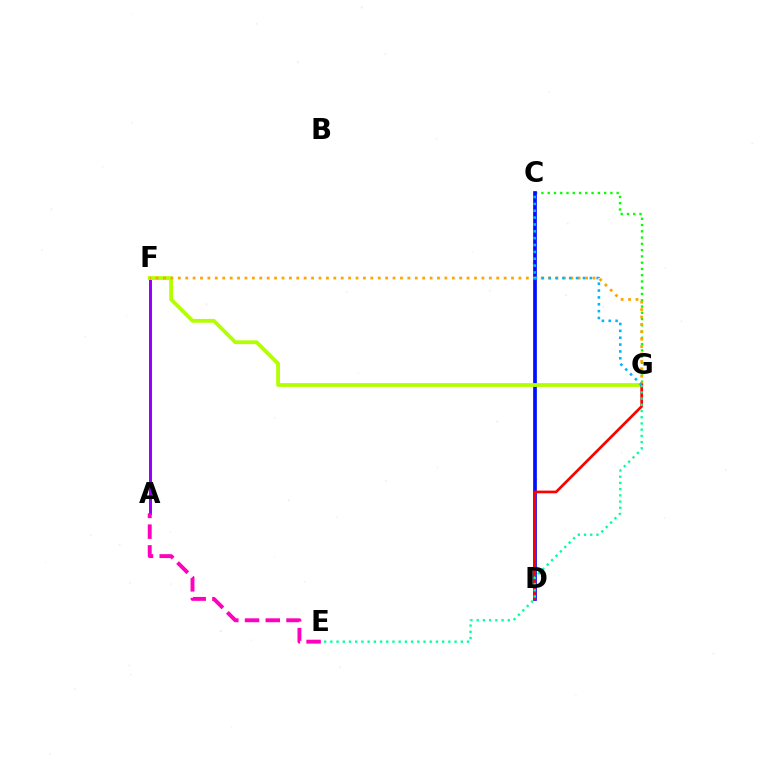{('A', 'F'): [{'color': '#9b00ff', 'line_style': 'solid', 'thickness': 2.16}], ('C', 'G'): [{'color': '#08ff00', 'line_style': 'dotted', 'thickness': 1.7}, {'color': '#00b5ff', 'line_style': 'dotted', 'thickness': 1.86}], ('A', 'E'): [{'color': '#ff00bd', 'line_style': 'dashed', 'thickness': 2.82}], ('C', 'D'): [{'color': '#0010ff', 'line_style': 'solid', 'thickness': 2.67}], ('F', 'G'): [{'color': '#b3ff00', 'line_style': 'solid', 'thickness': 2.73}, {'color': '#ffa500', 'line_style': 'dotted', 'thickness': 2.01}], ('D', 'G'): [{'color': '#ff0000', 'line_style': 'solid', 'thickness': 1.94}], ('E', 'G'): [{'color': '#00ff9d', 'line_style': 'dotted', 'thickness': 1.69}]}